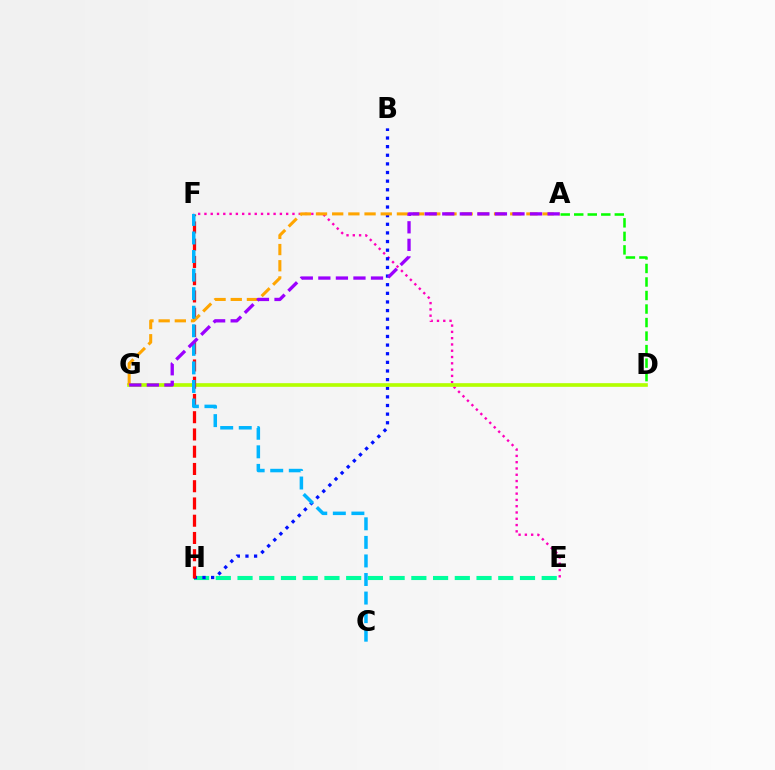{('E', 'F'): [{'color': '#ff00bd', 'line_style': 'dotted', 'thickness': 1.71}], ('E', 'H'): [{'color': '#00ff9d', 'line_style': 'dashed', 'thickness': 2.95}], ('B', 'H'): [{'color': '#0010ff', 'line_style': 'dotted', 'thickness': 2.34}], ('D', 'G'): [{'color': '#b3ff00', 'line_style': 'solid', 'thickness': 2.64}], ('F', 'H'): [{'color': '#ff0000', 'line_style': 'dashed', 'thickness': 2.34}], ('A', 'G'): [{'color': '#ffa500', 'line_style': 'dashed', 'thickness': 2.2}, {'color': '#9b00ff', 'line_style': 'dashed', 'thickness': 2.38}], ('C', 'F'): [{'color': '#00b5ff', 'line_style': 'dashed', 'thickness': 2.52}], ('A', 'D'): [{'color': '#08ff00', 'line_style': 'dashed', 'thickness': 1.84}]}